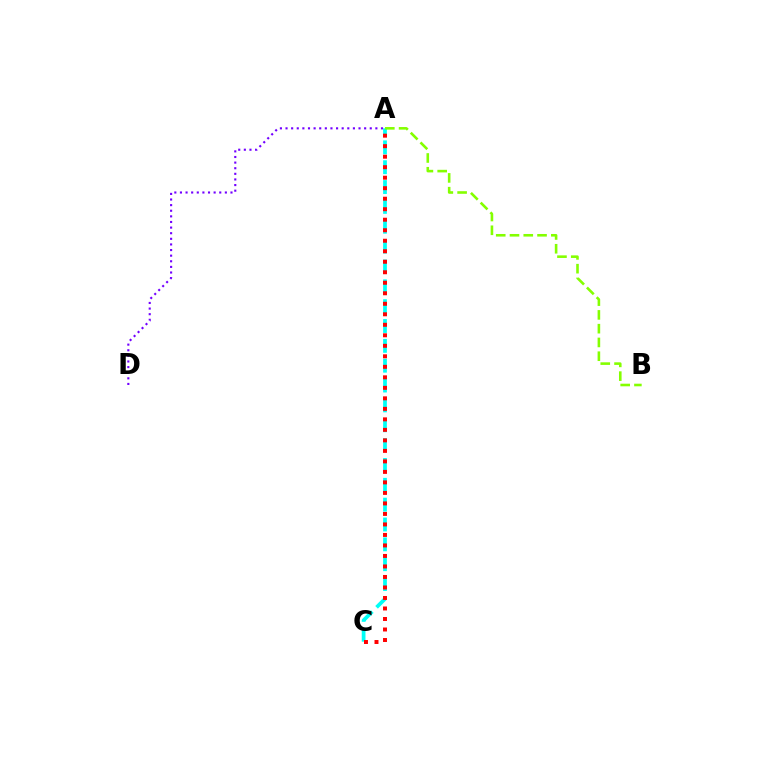{('A', 'C'): [{'color': '#00fff6', 'line_style': 'dashed', 'thickness': 2.7}, {'color': '#ff0000', 'line_style': 'dotted', 'thickness': 2.85}], ('A', 'D'): [{'color': '#7200ff', 'line_style': 'dotted', 'thickness': 1.53}], ('A', 'B'): [{'color': '#84ff00', 'line_style': 'dashed', 'thickness': 1.87}]}